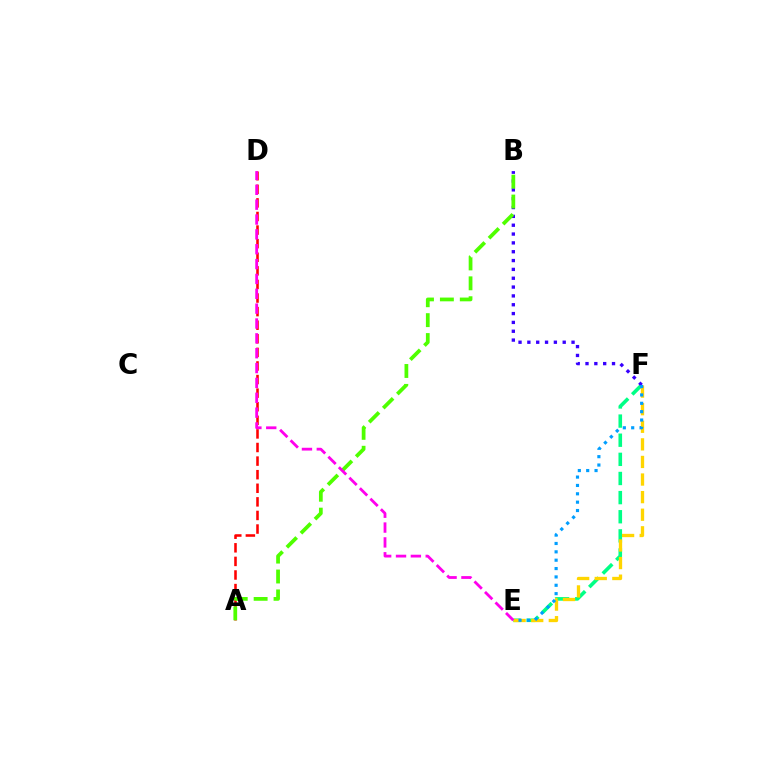{('A', 'D'): [{'color': '#ff0000', 'line_style': 'dashed', 'thickness': 1.85}], ('E', 'F'): [{'color': '#00ff86', 'line_style': 'dashed', 'thickness': 2.6}, {'color': '#ffd500', 'line_style': 'dashed', 'thickness': 2.39}, {'color': '#009eff', 'line_style': 'dotted', 'thickness': 2.27}], ('B', 'F'): [{'color': '#3700ff', 'line_style': 'dotted', 'thickness': 2.4}], ('A', 'B'): [{'color': '#4fff00', 'line_style': 'dashed', 'thickness': 2.7}], ('D', 'E'): [{'color': '#ff00ed', 'line_style': 'dashed', 'thickness': 2.02}]}